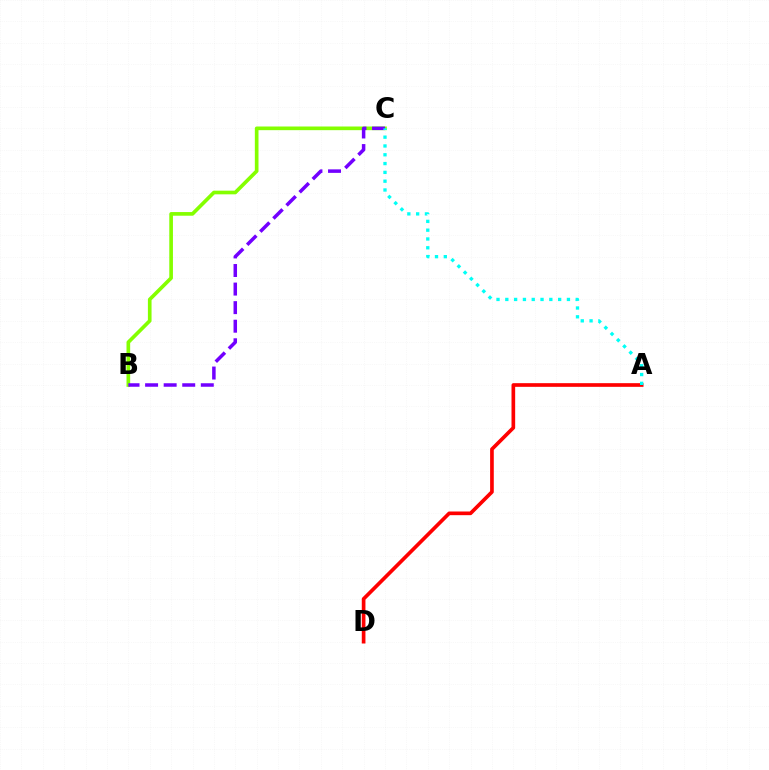{('B', 'C'): [{'color': '#84ff00', 'line_style': 'solid', 'thickness': 2.63}, {'color': '#7200ff', 'line_style': 'dashed', 'thickness': 2.52}], ('A', 'D'): [{'color': '#ff0000', 'line_style': 'solid', 'thickness': 2.64}], ('A', 'C'): [{'color': '#00fff6', 'line_style': 'dotted', 'thickness': 2.39}]}